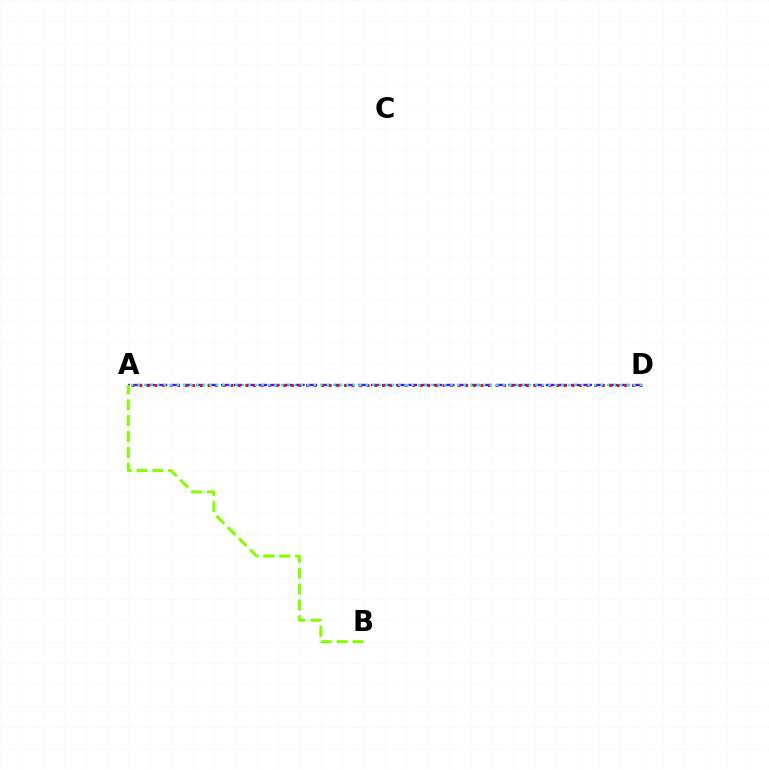{('A', 'D'): [{'color': '#7200ff', 'line_style': 'dashed', 'thickness': 1.7}, {'color': '#ff0000', 'line_style': 'dotted', 'thickness': 2.06}, {'color': '#00fff6', 'line_style': 'dotted', 'thickness': 1.77}], ('A', 'B'): [{'color': '#84ff00', 'line_style': 'dashed', 'thickness': 2.16}]}